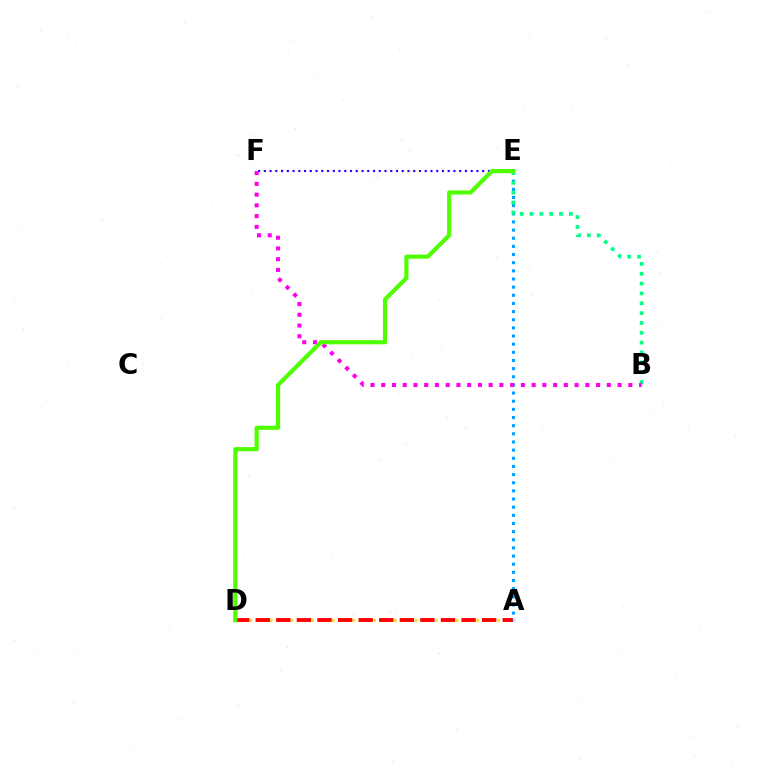{('A', 'D'): [{'color': '#ffd500', 'line_style': 'dotted', 'thickness': 1.87}, {'color': '#ff0000', 'line_style': 'dashed', 'thickness': 2.8}], ('A', 'E'): [{'color': '#009eff', 'line_style': 'dotted', 'thickness': 2.21}], ('E', 'F'): [{'color': '#3700ff', 'line_style': 'dotted', 'thickness': 1.56}], ('B', 'E'): [{'color': '#00ff86', 'line_style': 'dotted', 'thickness': 2.67}], ('B', 'F'): [{'color': '#ff00ed', 'line_style': 'dotted', 'thickness': 2.92}], ('D', 'E'): [{'color': '#4fff00', 'line_style': 'solid', 'thickness': 2.99}]}